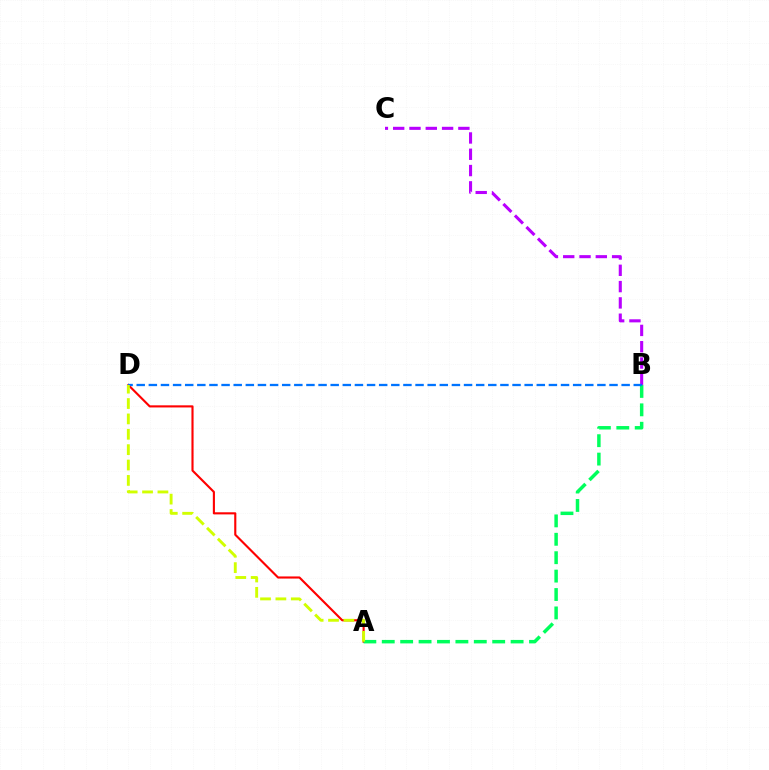{('A', 'D'): [{'color': '#ff0000', 'line_style': 'solid', 'thickness': 1.53}, {'color': '#d1ff00', 'line_style': 'dashed', 'thickness': 2.09}], ('A', 'B'): [{'color': '#00ff5c', 'line_style': 'dashed', 'thickness': 2.5}], ('B', 'C'): [{'color': '#b900ff', 'line_style': 'dashed', 'thickness': 2.21}], ('B', 'D'): [{'color': '#0074ff', 'line_style': 'dashed', 'thickness': 1.65}]}